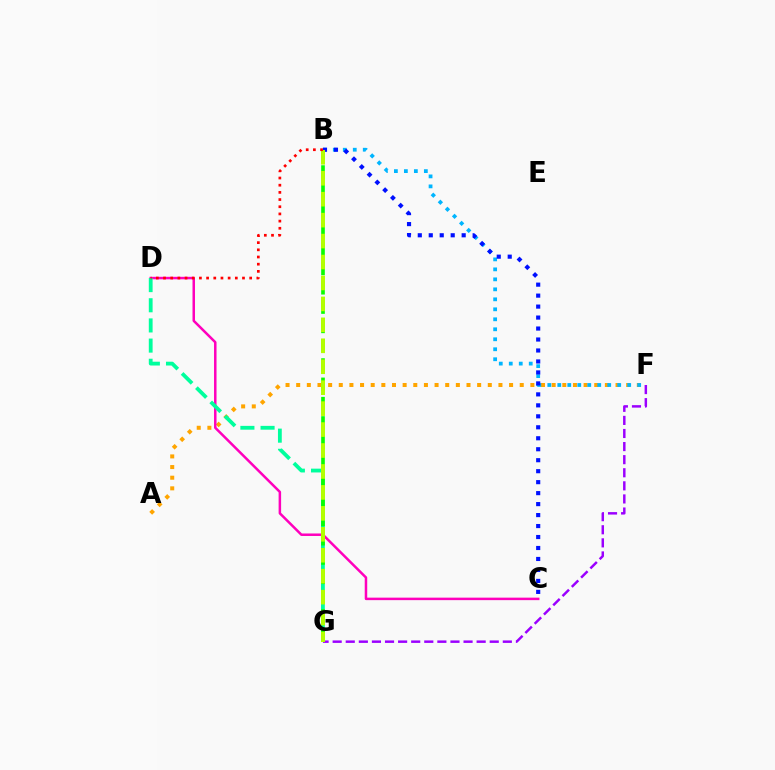{('A', 'F'): [{'color': '#ffa500', 'line_style': 'dotted', 'thickness': 2.89}], ('C', 'D'): [{'color': '#ff00bd', 'line_style': 'solid', 'thickness': 1.8}], ('B', 'F'): [{'color': '#00b5ff', 'line_style': 'dotted', 'thickness': 2.71}], ('B', 'C'): [{'color': '#0010ff', 'line_style': 'dotted', 'thickness': 2.98}], ('D', 'G'): [{'color': '#00ff9d', 'line_style': 'dashed', 'thickness': 2.74}], ('F', 'G'): [{'color': '#9b00ff', 'line_style': 'dashed', 'thickness': 1.78}], ('B', 'G'): [{'color': '#08ff00', 'line_style': 'dashed', 'thickness': 2.62}, {'color': '#b3ff00', 'line_style': 'dashed', 'thickness': 2.85}], ('B', 'D'): [{'color': '#ff0000', 'line_style': 'dotted', 'thickness': 1.95}]}